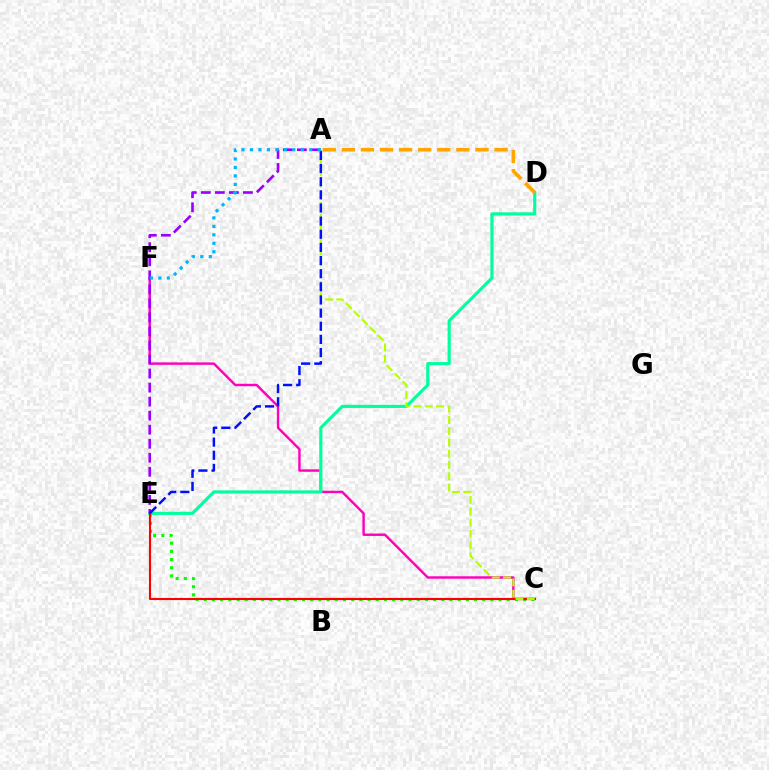{('C', 'F'): [{'color': '#ff00bd', 'line_style': 'solid', 'thickness': 1.75}], ('D', 'E'): [{'color': '#00ff9d', 'line_style': 'solid', 'thickness': 2.27}], ('C', 'E'): [{'color': '#08ff00', 'line_style': 'dotted', 'thickness': 2.23}, {'color': '#ff0000', 'line_style': 'solid', 'thickness': 1.52}], ('A', 'E'): [{'color': '#9b00ff', 'line_style': 'dashed', 'thickness': 1.91}, {'color': '#0010ff', 'line_style': 'dashed', 'thickness': 1.79}], ('A', 'D'): [{'color': '#ffa500', 'line_style': 'dashed', 'thickness': 2.59}], ('A', 'C'): [{'color': '#b3ff00', 'line_style': 'dashed', 'thickness': 1.53}], ('A', 'F'): [{'color': '#00b5ff', 'line_style': 'dotted', 'thickness': 2.3}]}